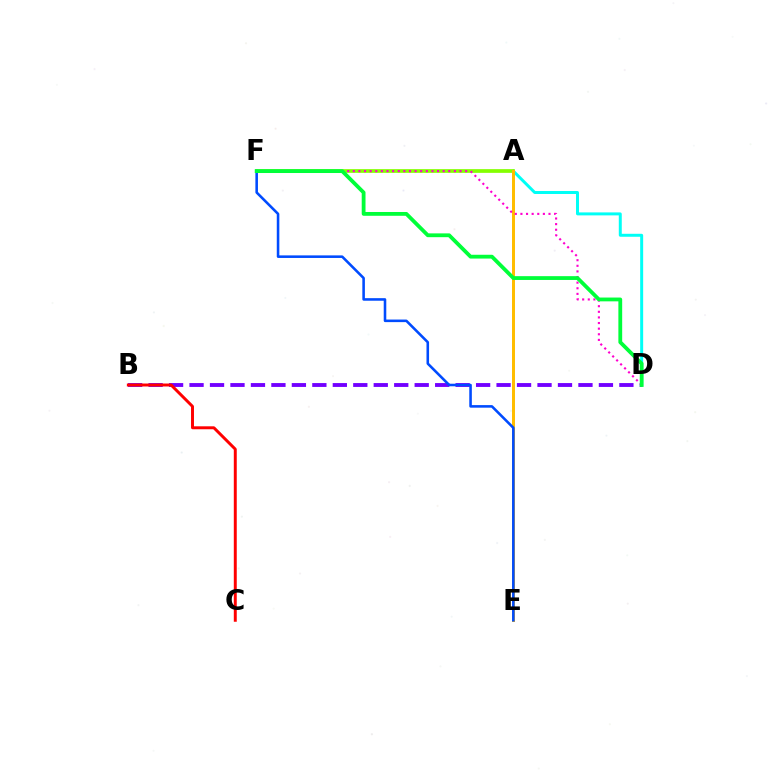{('A', 'D'): [{'color': '#00fff6', 'line_style': 'solid', 'thickness': 2.14}], ('B', 'D'): [{'color': '#7200ff', 'line_style': 'dashed', 'thickness': 2.78}], ('A', 'F'): [{'color': '#84ff00', 'line_style': 'solid', 'thickness': 2.67}], ('A', 'E'): [{'color': '#ffbd00', 'line_style': 'solid', 'thickness': 2.15}], ('E', 'F'): [{'color': '#004bff', 'line_style': 'solid', 'thickness': 1.85}], ('D', 'F'): [{'color': '#ff00cf', 'line_style': 'dotted', 'thickness': 1.53}, {'color': '#00ff39', 'line_style': 'solid', 'thickness': 2.74}], ('B', 'C'): [{'color': '#ff0000', 'line_style': 'solid', 'thickness': 2.12}]}